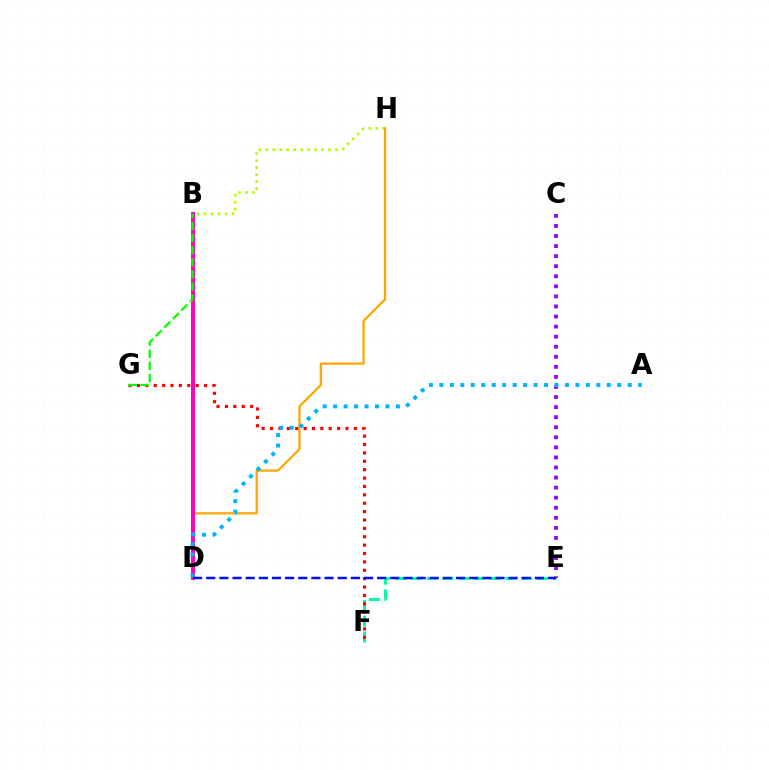{('E', 'F'): [{'color': '#00ff9d', 'line_style': 'dashed', 'thickness': 2.14}], ('C', 'E'): [{'color': '#9b00ff', 'line_style': 'dotted', 'thickness': 2.73}], ('B', 'H'): [{'color': '#b3ff00', 'line_style': 'dotted', 'thickness': 1.9}], ('D', 'H'): [{'color': '#ffa500', 'line_style': 'solid', 'thickness': 1.61}], ('F', 'G'): [{'color': '#ff0000', 'line_style': 'dotted', 'thickness': 2.28}], ('B', 'D'): [{'color': '#ff00bd', 'line_style': 'solid', 'thickness': 2.85}], ('A', 'D'): [{'color': '#00b5ff', 'line_style': 'dotted', 'thickness': 2.84}], ('D', 'E'): [{'color': '#0010ff', 'line_style': 'dashed', 'thickness': 1.79}], ('B', 'G'): [{'color': '#08ff00', 'line_style': 'dashed', 'thickness': 1.65}]}